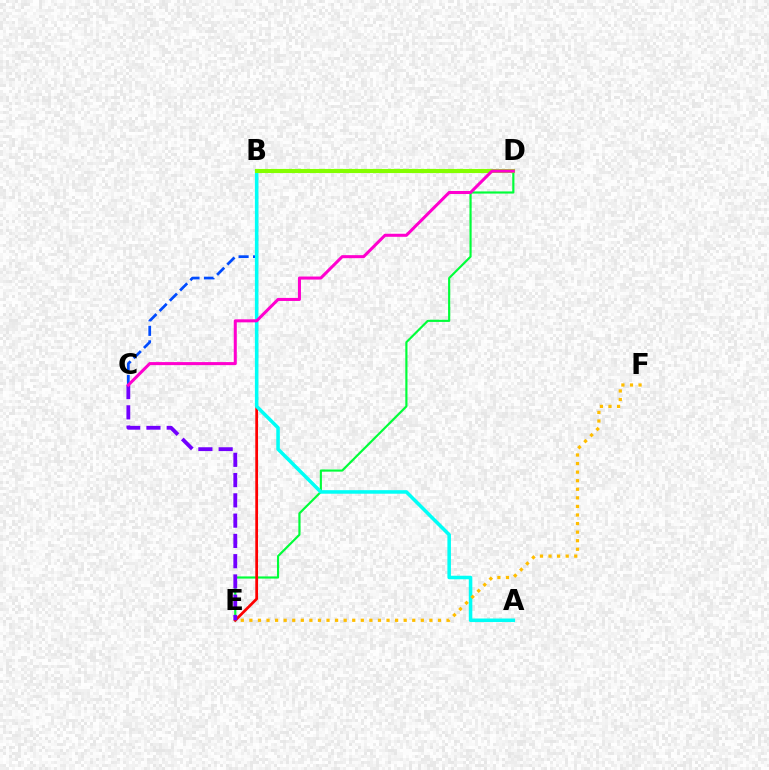{('D', 'E'): [{'color': '#00ff39', 'line_style': 'solid', 'thickness': 1.56}], ('B', 'C'): [{'color': '#004bff', 'line_style': 'dashed', 'thickness': 1.97}], ('B', 'E'): [{'color': '#ff0000', 'line_style': 'solid', 'thickness': 1.98}], ('A', 'B'): [{'color': '#00fff6', 'line_style': 'solid', 'thickness': 2.55}], ('E', 'F'): [{'color': '#ffbd00', 'line_style': 'dotted', 'thickness': 2.33}], ('B', 'D'): [{'color': '#84ff00', 'line_style': 'solid', 'thickness': 2.97}], ('C', 'E'): [{'color': '#7200ff', 'line_style': 'dashed', 'thickness': 2.75}], ('C', 'D'): [{'color': '#ff00cf', 'line_style': 'solid', 'thickness': 2.19}]}